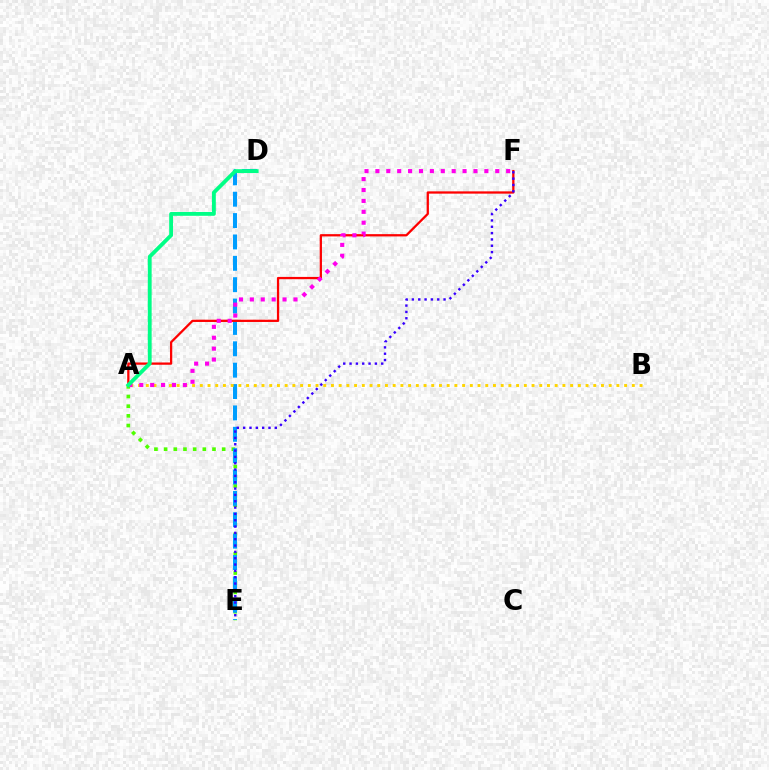{('A', 'E'): [{'color': '#4fff00', 'line_style': 'dotted', 'thickness': 2.63}], ('D', 'E'): [{'color': '#009eff', 'line_style': 'dashed', 'thickness': 2.9}], ('A', 'B'): [{'color': '#ffd500', 'line_style': 'dotted', 'thickness': 2.1}], ('A', 'F'): [{'color': '#ff0000', 'line_style': 'solid', 'thickness': 1.64}, {'color': '#ff00ed', 'line_style': 'dotted', 'thickness': 2.96}], ('A', 'D'): [{'color': '#00ff86', 'line_style': 'solid', 'thickness': 2.76}], ('E', 'F'): [{'color': '#3700ff', 'line_style': 'dotted', 'thickness': 1.72}]}